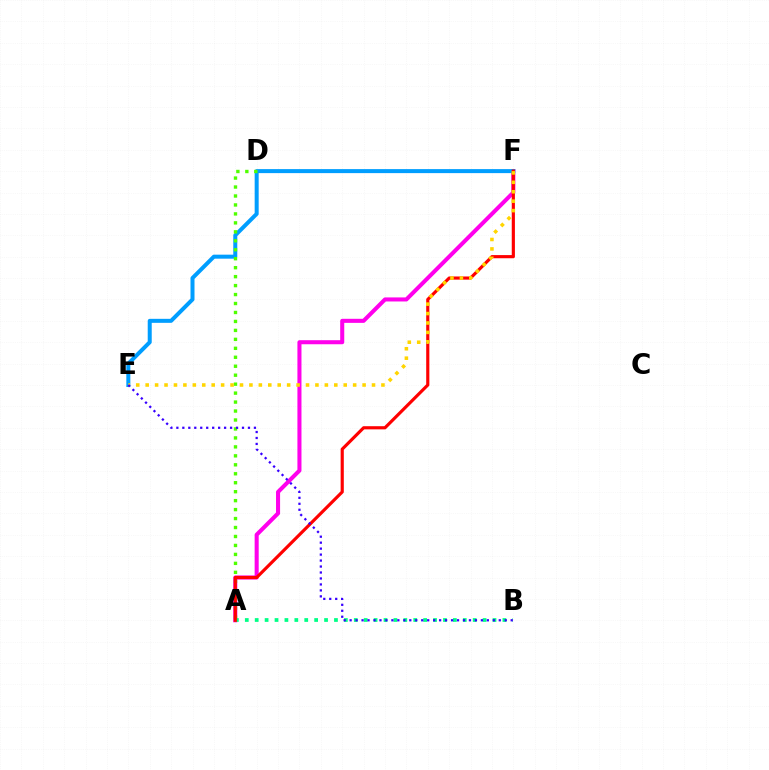{('A', 'F'): [{'color': '#ff00ed', 'line_style': 'solid', 'thickness': 2.92}, {'color': '#ff0000', 'line_style': 'solid', 'thickness': 2.27}], ('A', 'B'): [{'color': '#00ff86', 'line_style': 'dotted', 'thickness': 2.69}], ('E', 'F'): [{'color': '#009eff', 'line_style': 'solid', 'thickness': 2.89}, {'color': '#ffd500', 'line_style': 'dotted', 'thickness': 2.56}], ('A', 'D'): [{'color': '#4fff00', 'line_style': 'dotted', 'thickness': 2.43}], ('B', 'E'): [{'color': '#3700ff', 'line_style': 'dotted', 'thickness': 1.62}]}